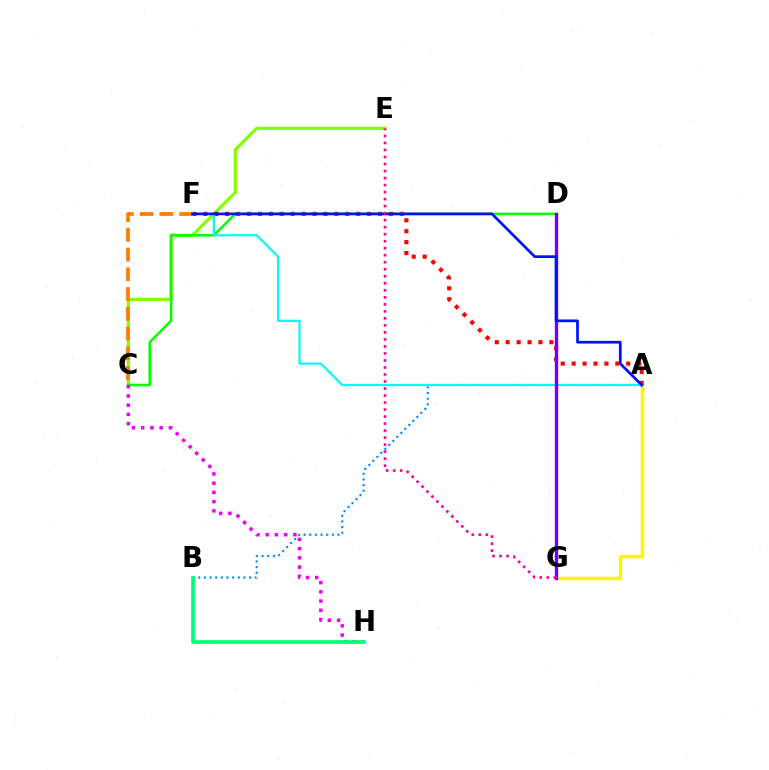{('A', 'G'): [{'color': '#fcf500', 'line_style': 'solid', 'thickness': 2.52}], ('C', 'E'): [{'color': '#84ff00', 'line_style': 'solid', 'thickness': 2.33}], ('A', 'F'): [{'color': '#ff0000', 'line_style': 'dotted', 'thickness': 2.97}, {'color': '#00fff6', 'line_style': 'solid', 'thickness': 1.61}, {'color': '#0010ff', 'line_style': 'solid', 'thickness': 1.95}], ('C', 'D'): [{'color': '#08ff00', 'line_style': 'solid', 'thickness': 1.83}], ('A', 'B'): [{'color': '#008cff', 'line_style': 'dotted', 'thickness': 1.54}], ('C', 'H'): [{'color': '#ee00ff', 'line_style': 'dotted', 'thickness': 2.51}], ('C', 'F'): [{'color': '#ff7c00', 'line_style': 'dashed', 'thickness': 2.68}], ('B', 'H'): [{'color': '#00ff74', 'line_style': 'solid', 'thickness': 2.64}], ('D', 'G'): [{'color': '#7200ff', 'line_style': 'solid', 'thickness': 2.43}], ('E', 'G'): [{'color': '#ff0094', 'line_style': 'dotted', 'thickness': 1.91}]}